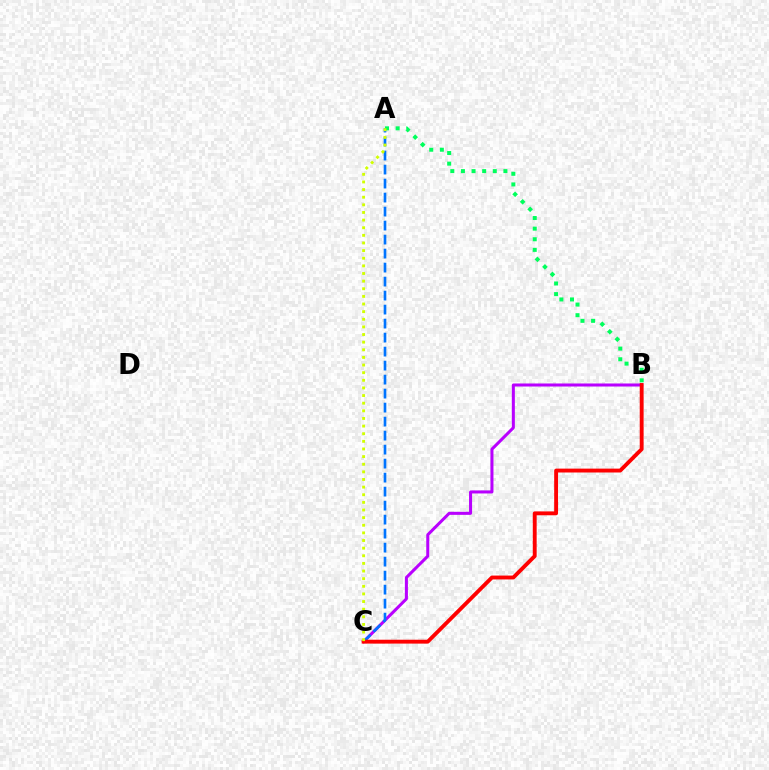{('B', 'C'): [{'color': '#b900ff', 'line_style': 'solid', 'thickness': 2.18}, {'color': '#ff0000', 'line_style': 'solid', 'thickness': 2.79}], ('A', 'C'): [{'color': '#0074ff', 'line_style': 'dashed', 'thickness': 1.9}, {'color': '#d1ff00', 'line_style': 'dotted', 'thickness': 2.07}], ('A', 'B'): [{'color': '#00ff5c', 'line_style': 'dotted', 'thickness': 2.88}]}